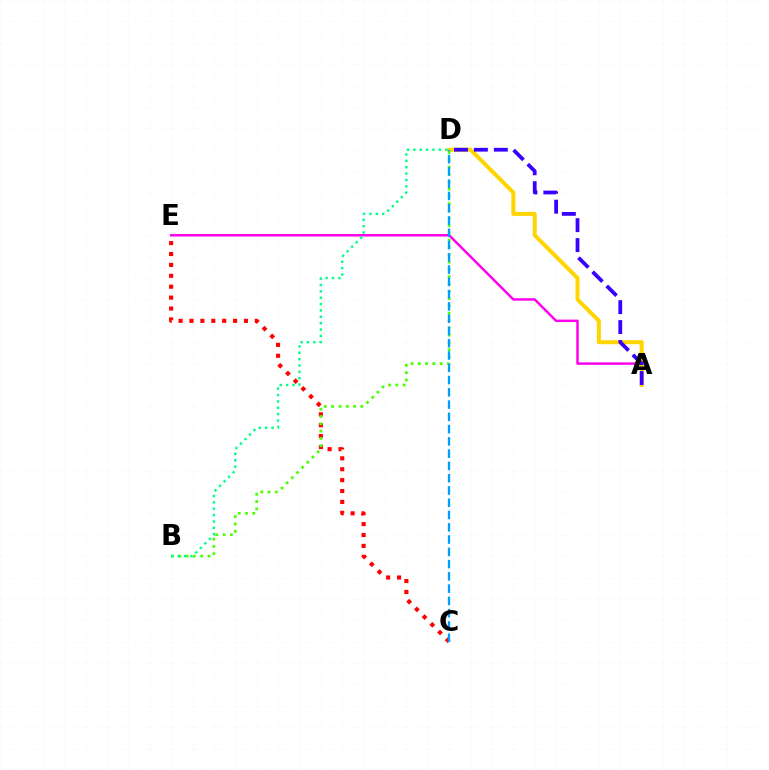{('A', 'E'): [{'color': '#ff00ed', 'line_style': 'solid', 'thickness': 1.78}], ('C', 'E'): [{'color': '#ff0000', 'line_style': 'dotted', 'thickness': 2.96}], ('A', 'D'): [{'color': '#ffd500', 'line_style': 'solid', 'thickness': 2.88}, {'color': '#3700ff', 'line_style': 'dashed', 'thickness': 2.71}], ('B', 'D'): [{'color': '#4fff00', 'line_style': 'dotted', 'thickness': 1.98}, {'color': '#00ff86', 'line_style': 'dotted', 'thickness': 1.73}], ('C', 'D'): [{'color': '#009eff', 'line_style': 'dashed', 'thickness': 1.67}]}